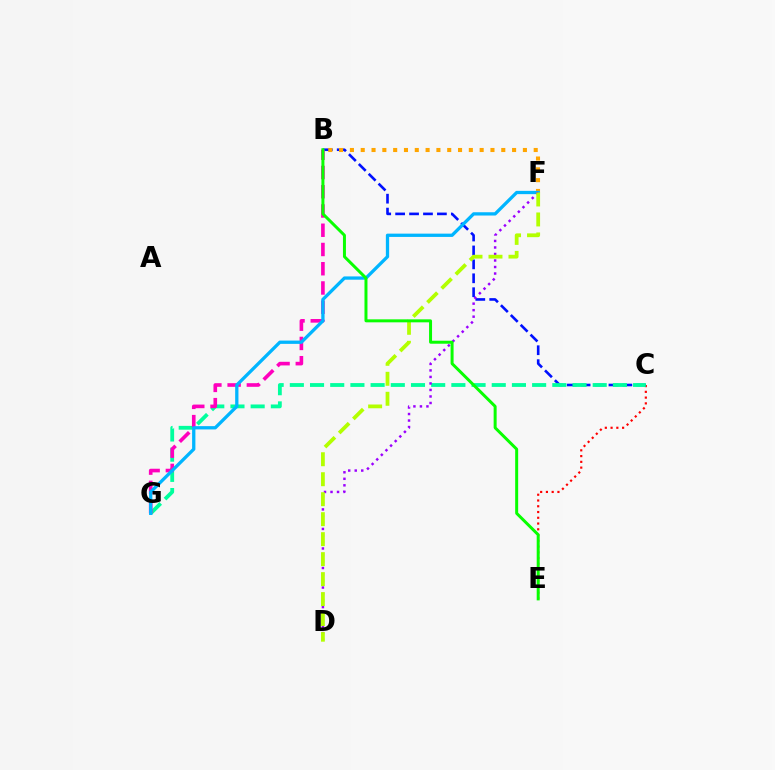{('C', 'E'): [{'color': '#ff0000', 'line_style': 'dotted', 'thickness': 1.57}], ('B', 'C'): [{'color': '#0010ff', 'line_style': 'dashed', 'thickness': 1.89}], ('C', 'G'): [{'color': '#00ff9d', 'line_style': 'dashed', 'thickness': 2.74}], ('B', 'F'): [{'color': '#ffa500', 'line_style': 'dotted', 'thickness': 2.94}], ('B', 'G'): [{'color': '#ff00bd', 'line_style': 'dashed', 'thickness': 2.61}], ('F', 'G'): [{'color': '#00b5ff', 'line_style': 'solid', 'thickness': 2.37}], ('D', 'F'): [{'color': '#9b00ff', 'line_style': 'dotted', 'thickness': 1.77}, {'color': '#b3ff00', 'line_style': 'dashed', 'thickness': 2.71}], ('B', 'E'): [{'color': '#08ff00', 'line_style': 'solid', 'thickness': 2.15}]}